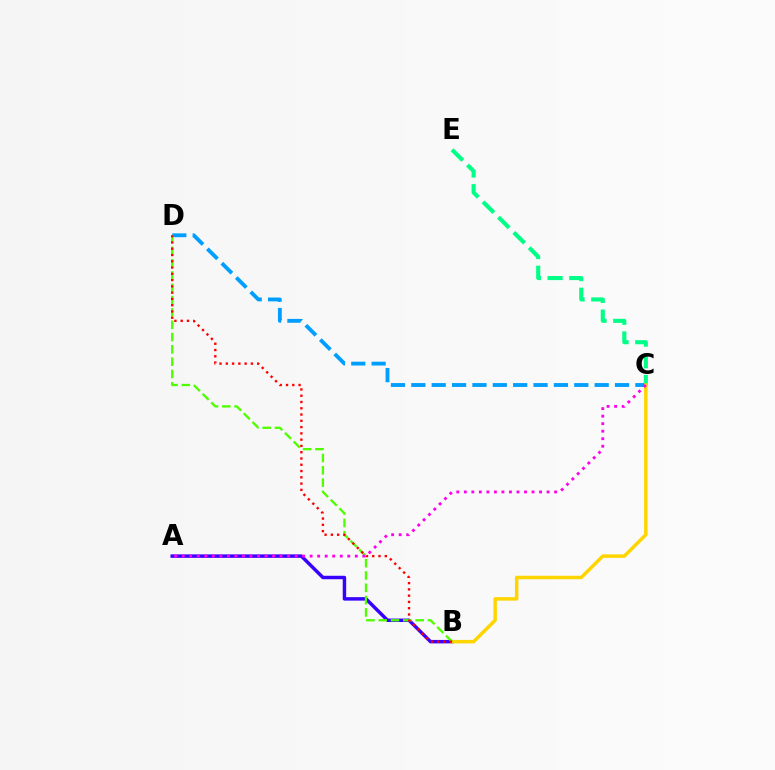{('C', 'E'): [{'color': '#00ff86', 'line_style': 'dashed', 'thickness': 2.95}], ('A', 'B'): [{'color': '#3700ff', 'line_style': 'solid', 'thickness': 2.48}], ('C', 'D'): [{'color': '#009eff', 'line_style': 'dashed', 'thickness': 2.77}], ('B', 'C'): [{'color': '#ffd500', 'line_style': 'solid', 'thickness': 2.51}], ('B', 'D'): [{'color': '#4fff00', 'line_style': 'dashed', 'thickness': 1.67}, {'color': '#ff0000', 'line_style': 'dotted', 'thickness': 1.71}], ('A', 'C'): [{'color': '#ff00ed', 'line_style': 'dotted', 'thickness': 2.04}]}